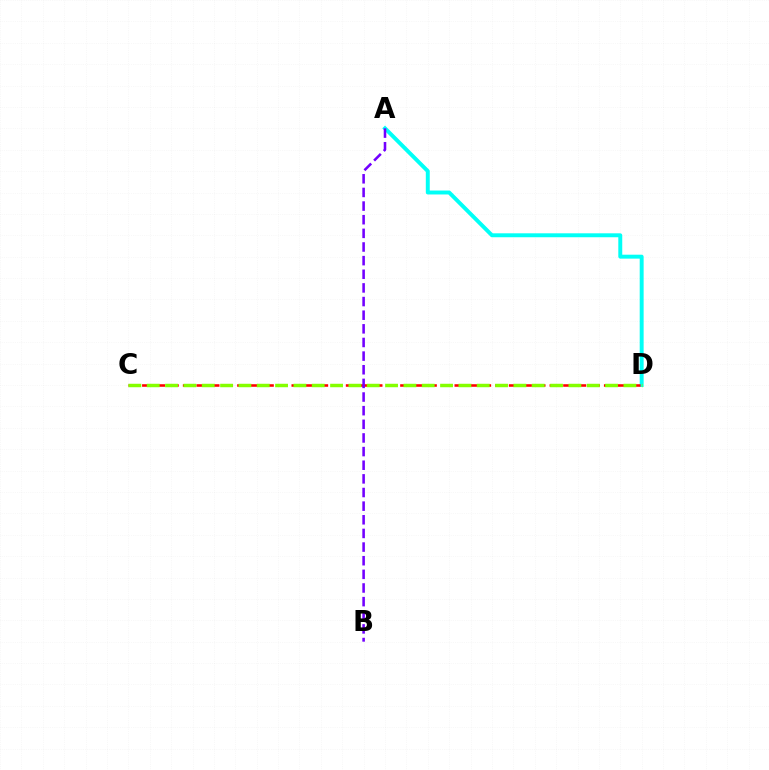{('A', 'D'): [{'color': '#00fff6', 'line_style': 'solid', 'thickness': 2.83}], ('C', 'D'): [{'color': '#ff0000', 'line_style': 'dashed', 'thickness': 1.85}, {'color': '#84ff00', 'line_style': 'dashed', 'thickness': 2.49}], ('A', 'B'): [{'color': '#7200ff', 'line_style': 'dashed', 'thickness': 1.85}]}